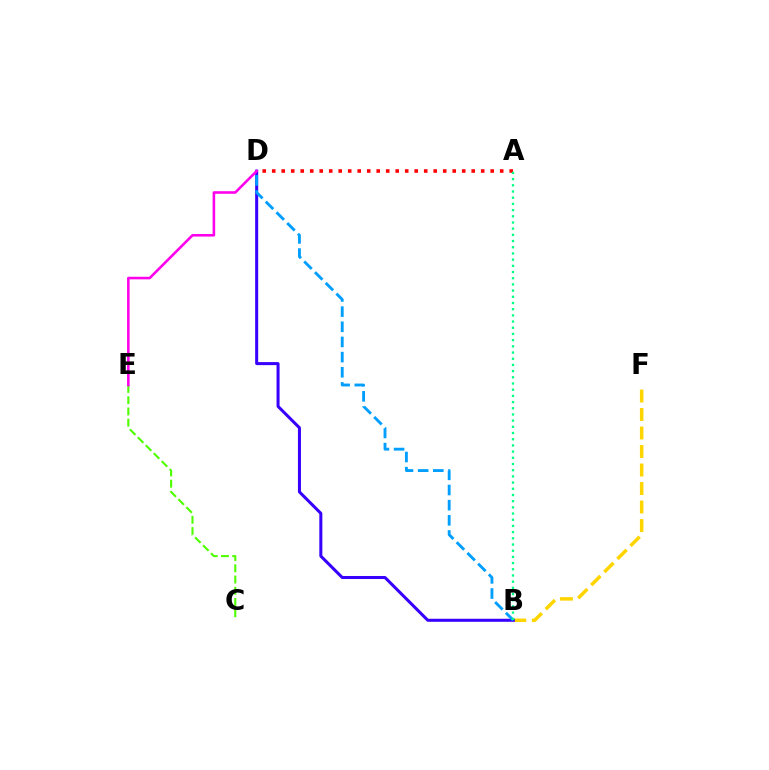{('B', 'F'): [{'color': '#ffd500', 'line_style': 'dashed', 'thickness': 2.51}], ('B', 'D'): [{'color': '#3700ff', 'line_style': 'solid', 'thickness': 2.18}, {'color': '#009eff', 'line_style': 'dashed', 'thickness': 2.06}], ('A', 'D'): [{'color': '#ff0000', 'line_style': 'dotted', 'thickness': 2.58}], ('C', 'E'): [{'color': '#4fff00', 'line_style': 'dashed', 'thickness': 1.53}], ('D', 'E'): [{'color': '#ff00ed', 'line_style': 'solid', 'thickness': 1.86}], ('A', 'B'): [{'color': '#00ff86', 'line_style': 'dotted', 'thickness': 1.68}]}